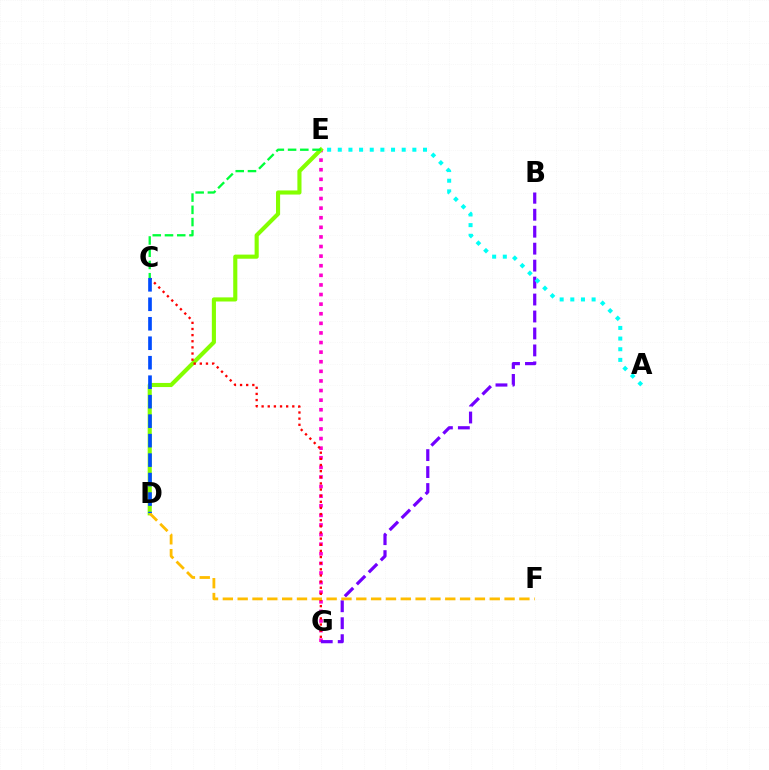{('E', 'G'): [{'color': '#ff00cf', 'line_style': 'dotted', 'thickness': 2.61}], ('D', 'E'): [{'color': '#84ff00', 'line_style': 'solid', 'thickness': 2.96}], ('C', 'G'): [{'color': '#ff0000', 'line_style': 'dotted', 'thickness': 1.67}], ('B', 'G'): [{'color': '#7200ff', 'line_style': 'dashed', 'thickness': 2.3}], ('A', 'E'): [{'color': '#00fff6', 'line_style': 'dotted', 'thickness': 2.89}], ('D', 'F'): [{'color': '#ffbd00', 'line_style': 'dashed', 'thickness': 2.01}], ('C', 'D'): [{'color': '#004bff', 'line_style': 'dashed', 'thickness': 2.65}], ('C', 'E'): [{'color': '#00ff39', 'line_style': 'dashed', 'thickness': 1.66}]}